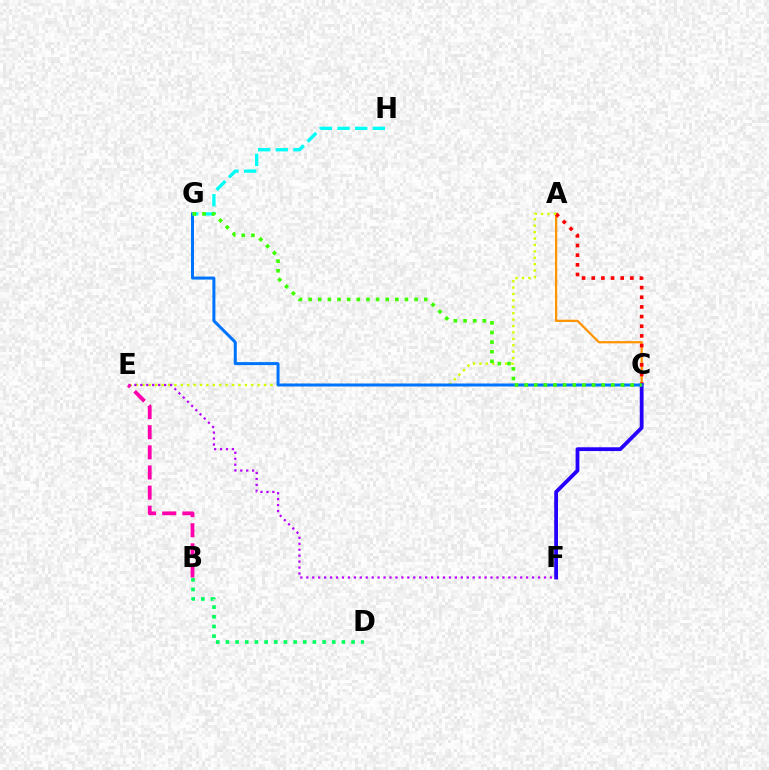{('A', 'C'): [{'color': '#ff9400', 'line_style': 'solid', 'thickness': 1.61}, {'color': '#ff0000', 'line_style': 'dotted', 'thickness': 2.62}], ('C', 'F'): [{'color': '#2500ff', 'line_style': 'solid', 'thickness': 2.73}], ('A', 'E'): [{'color': '#d1ff00', 'line_style': 'dotted', 'thickness': 1.74}], ('C', 'G'): [{'color': '#0074ff', 'line_style': 'solid', 'thickness': 2.16}, {'color': '#3dff00', 'line_style': 'dotted', 'thickness': 2.62}], ('B', 'D'): [{'color': '#00ff5c', 'line_style': 'dotted', 'thickness': 2.63}], ('G', 'H'): [{'color': '#00fff6', 'line_style': 'dashed', 'thickness': 2.4}], ('E', 'F'): [{'color': '#b900ff', 'line_style': 'dotted', 'thickness': 1.61}], ('B', 'E'): [{'color': '#ff00ac', 'line_style': 'dashed', 'thickness': 2.73}]}